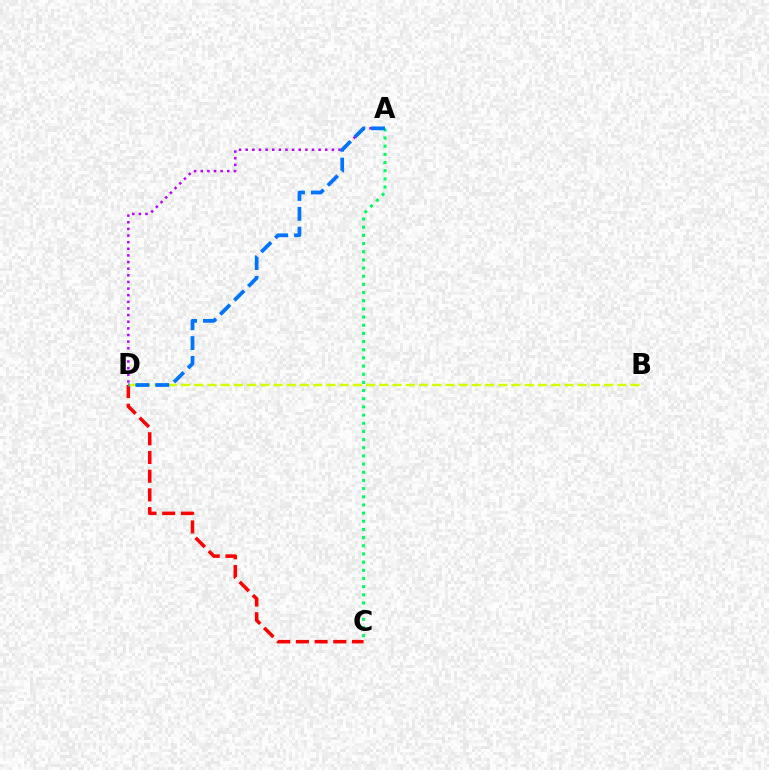{('A', 'C'): [{'color': '#00ff5c', 'line_style': 'dotted', 'thickness': 2.22}], ('A', 'D'): [{'color': '#b900ff', 'line_style': 'dotted', 'thickness': 1.8}, {'color': '#0074ff', 'line_style': 'dashed', 'thickness': 2.7}], ('C', 'D'): [{'color': '#ff0000', 'line_style': 'dashed', 'thickness': 2.54}], ('B', 'D'): [{'color': '#d1ff00', 'line_style': 'dashed', 'thickness': 1.8}]}